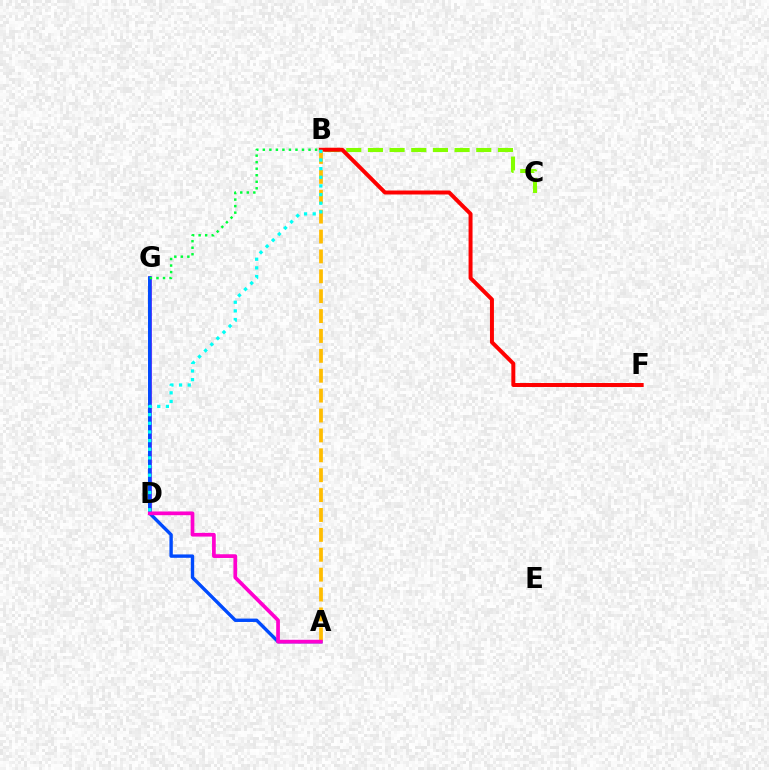{('B', 'C'): [{'color': '#84ff00', 'line_style': 'dashed', 'thickness': 2.94}], ('D', 'G'): [{'color': '#7200ff', 'line_style': 'solid', 'thickness': 2.53}], ('B', 'F'): [{'color': '#ff0000', 'line_style': 'solid', 'thickness': 2.86}], ('A', 'G'): [{'color': '#004bff', 'line_style': 'solid', 'thickness': 2.43}], ('A', 'B'): [{'color': '#ffbd00', 'line_style': 'dashed', 'thickness': 2.7}], ('A', 'D'): [{'color': '#ff00cf', 'line_style': 'solid', 'thickness': 2.67}], ('B', 'D'): [{'color': '#00fff6', 'line_style': 'dotted', 'thickness': 2.35}], ('B', 'G'): [{'color': '#00ff39', 'line_style': 'dotted', 'thickness': 1.78}]}